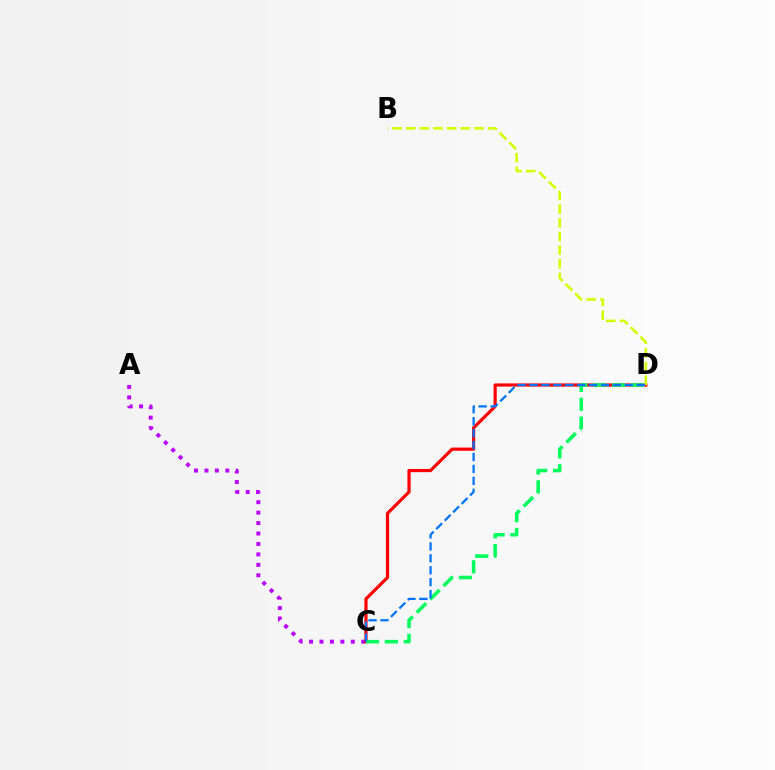{('A', 'C'): [{'color': '#b900ff', 'line_style': 'dotted', 'thickness': 2.84}], ('C', 'D'): [{'color': '#ff0000', 'line_style': 'solid', 'thickness': 2.3}, {'color': '#00ff5c', 'line_style': 'dashed', 'thickness': 2.56}, {'color': '#0074ff', 'line_style': 'dashed', 'thickness': 1.62}], ('B', 'D'): [{'color': '#d1ff00', 'line_style': 'dashed', 'thickness': 1.85}]}